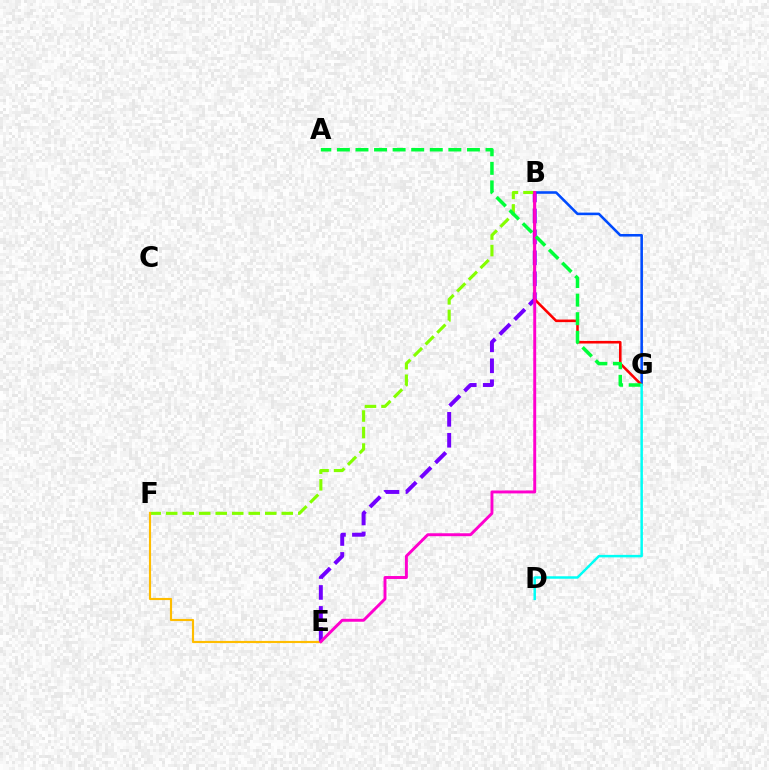{('B', 'G'): [{'color': '#004bff', 'line_style': 'solid', 'thickness': 1.85}, {'color': '#ff0000', 'line_style': 'solid', 'thickness': 1.86}], ('B', 'E'): [{'color': '#7200ff', 'line_style': 'dashed', 'thickness': 2.85}, {'color': '#ff00cf', 'line_style': 'solid', 'thickness': 2.11}], ('B', 'F'): [{'color': '#84ff00', 'line_style': 'dashed', 'thickness': 2.24}], ('E', 'F'): [{'color': '#ffbd00', 'line_style': 'solid', 'thickness': 1.55}], ('A', 'G'): [{'color': '#00ff39', 'line_style': 'dashed', 'thickness': 2.52}], ('D', 'G'): [{'color': '#00fff6', 'line_style': 'solid', 'thickness': 1.79}]}